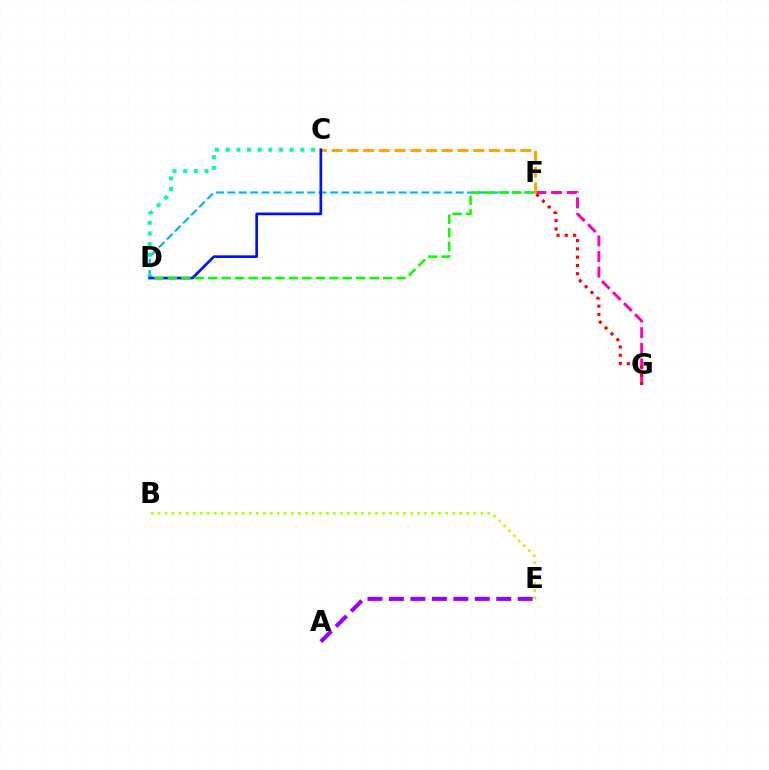{('A', 'E'): [{'color': '#9b00ff', 'line_style': 'dashed', 'thickness': 2.92}], ('D', 'F'): [{'color': '#00b5ff', 'line_style': 'dashed', 'thickness': 1.55}, {'color': '#08ff00', 'line_style': 'dashed', 'thickness': 1.83}], ('C', 'D'): [{'color': '#00ff9d', 'line_style': 'dotted', 'thickness': 2.9}, {'color': '#0010ff', 'line_style': 'solid', 'thickness': 1.93}], ('F', 'G'): [{'color': '#ff00bd', 'line_style': 'dashed', 'thickness': 2.12}, {'color': '#ff0000', 'line_style': 'dotted', 'thickness': 2.25}], ('C', 'F'): [{'color': '#ffa500', 'line_style': 'dashed', 'thickness': 2.14}], ('B', 'E'): [{'color': '#b3ff00', 'line_style': 'dotted', 'thickness': 1.91}]}